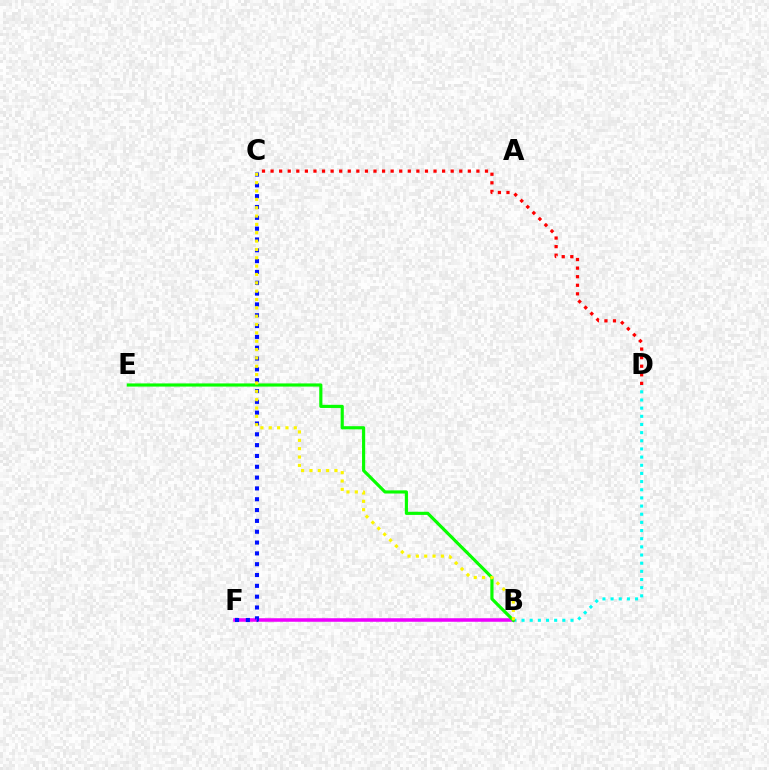{('C', 'D'): [{'color': '#ff0000', 'line_style': 'dotted', 'thickness': 2.33}], ('B', 'D'): [{'color': '#00fff6', 'line_style': 'dotted', 'thickness': 2.22}], ('B', 'F'): [{'color': '#ee00ff', 'line_style': 'solid', 'thickness': 2.54}], ('B', 'E'): [{'color': '#08ff00', 'line_style': 'solid', 'thickness': 2.27}], ('C', 'F'): [{'color': '#0010ff', 'line_style': 'dotted', 'thickness': 2.94}], ('B', 'C'): [{'color': '#fcf500', 'line_style': 'dotted', 'thickness': 2.27}]}